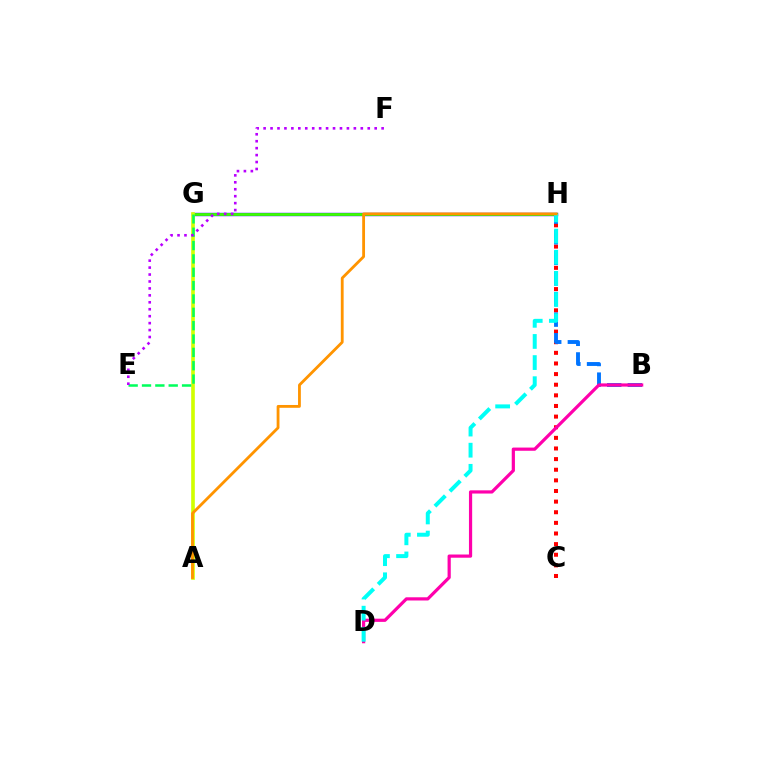{('G', 'H'): [{'color': '#2500ff', 'line_style': 'solid', 'thickness': 2.43}, {'color': '#3dff00', 'line_style': 'solid', 'thickness': 2.01}], ('C', 'H'): [{'color': '#ff0000', 'line_style': 'dotted', 'thickness': 2.89}], ('A', 'G'): [{'color': '#d1ff00', 'line_style': 'solid', 'thickness': 2.62}], ('B', 'H'): [{'color': '#0074ff', 'line_style': 'dashed', 'thickness': 2.8}], ('E', 'G'): [{'color': '#00ff5c', 'line_style': 'dashed', 'thickness': 1.81}], ('B', 'D'): [{'color': '#ff00ac', 'line_style': 'solid', 'thickness': 2.31}], ('D', 'H'): [{'color': '#00fff6', 'line_style': 'dashed', 'thickness': 2.87}], ('A', 'H'): [{'color': '#ff9400', 'line_style': 'solid', 'thickness': 2.03}], ('E', 'F'): [{'color': '#b900ff', 'line_style': 'dotted', 'thickness': 1.89}]}